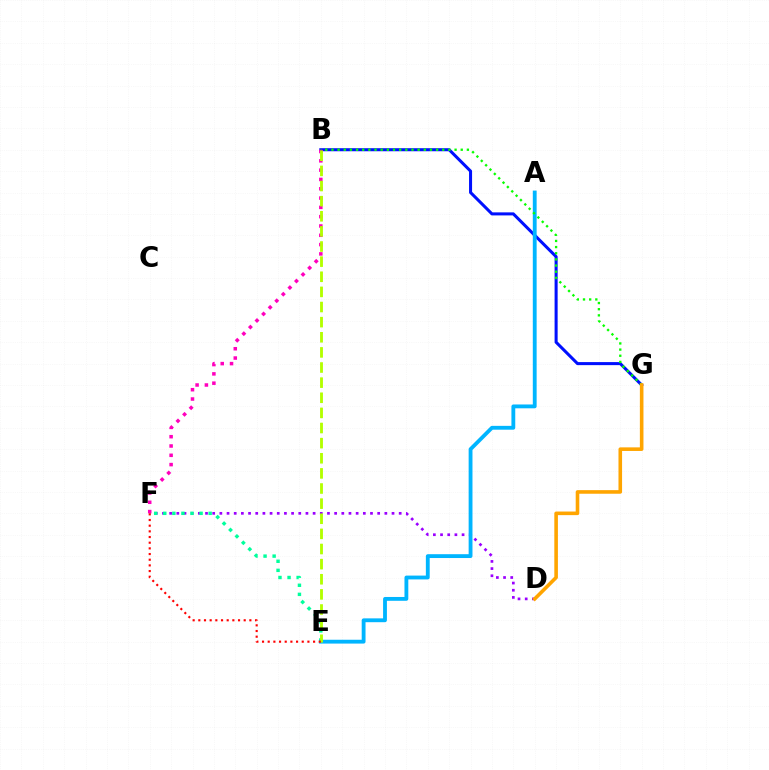{('D', 'F'): [{'color': '#9b00ff', 'line_style': 'dotted', 'thickness': 1.95}], ('B', 'G'): [{'color': '#0010ff', 'line_style': 'solid', 'thickness': 2.19}, {'color': '#08ff00', 'line_style': 'dotted', 'thickness': 1.67}], ('B', 'F'): [{'color': '#ff00bd', 'line_style': 'dotted', 'thickness': 2.53}], ('A', 'E'): [{'color': '#00b5ff', 'line_style': 'solid', 'thickness': 2.76}], ('E', 'F'): [{'color': '#00ff9d', 'line_style': 'dotted', 'thickness': 2.47}, {'color': '#ff0000', 'line_style': 'dotted', 'thickness': 1.54}], ('B', 'E'): [{'color': '#b3ff00', 'line_style': 'dashed', 'thickness': 2.05}], ('D', 'G'): [{'color': '#ffa500', 'line_style': 'solid', 'thickness': 2.59}]}